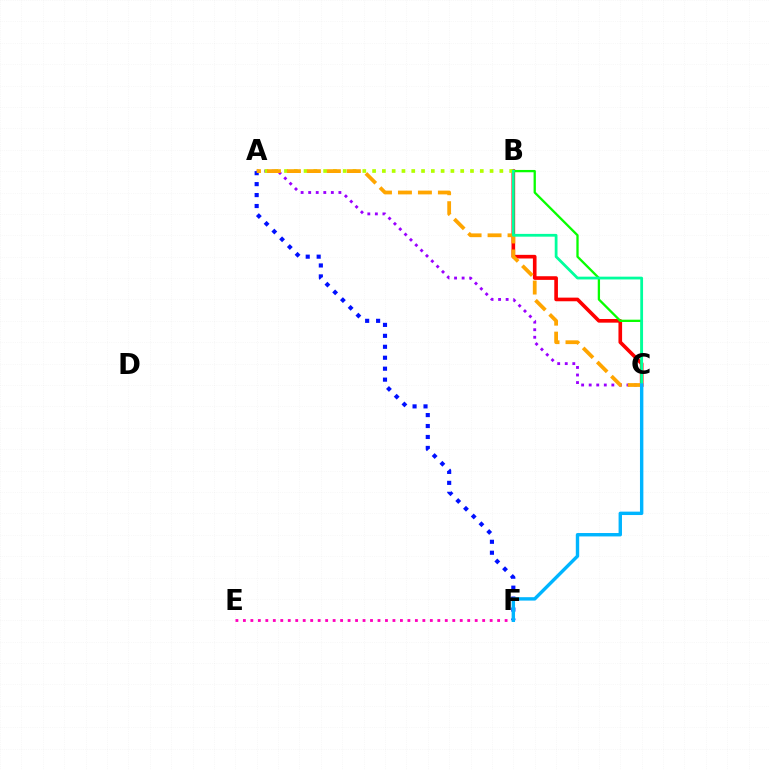{('A', 'C'): [{'color': '#9b00ff', 'line_style': 'dotted', 'thickness': 2.05}, {'color': '#ffa500', 'line_style': 'dashed', 'thickness': 2.71}], ('E', 'F'): [{'color': '#ff00bd', 'line_style': 'dotted', 'thickness': 2.03}], ('B', 'C'): [{'color': '#ff0000', 'line_style': 'solid', 'thickness': 2.62}, {'color': '#08ff00', 'line_style': 'solid', 'thickness': 1.66}, {'color': '#00ff9d', 'line_style': 'solid', 'thickness': 2.0}], ('A', 'F'): [{'color': '#0010ff', 'line_style': 'dotted', 'thickness': 2.97}], ('A', 'B'): [{'color': '#b3ff00', 'line_style': 'dotted', 'thickness': 2.66}], ('C', 'F'): [{'color': '#00b5ff', 'line_style': 'solid', 'thickness': 2.45}]}